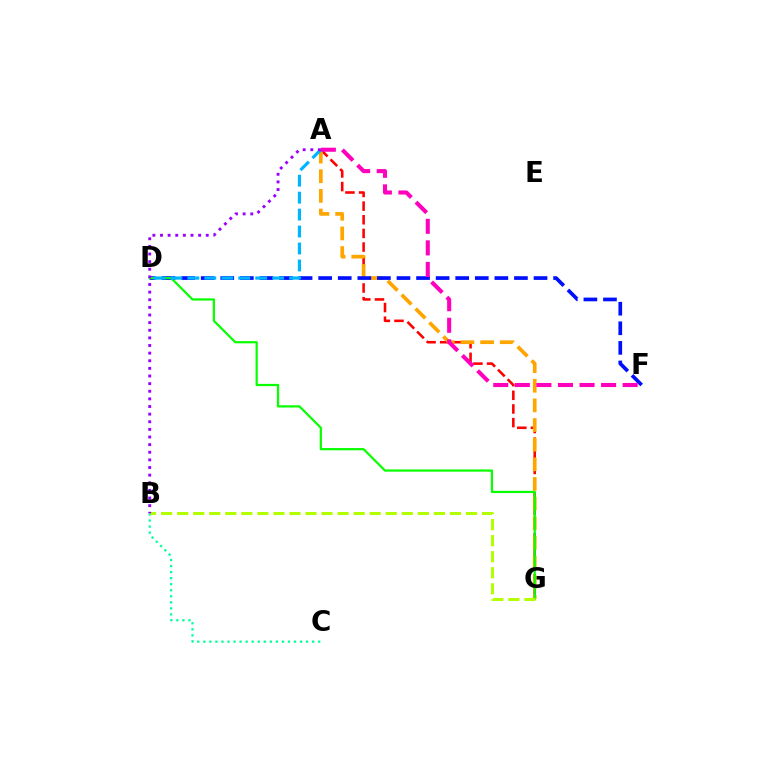{('A', 'G'): [{'color': '#ff0000', 'line_style': 'dashed', 'thickness': 1.85}, {'color': '#ffa500', 'line_style': 'dashed', 'thickness': 2.67}], ('B', 'C'): [{'color': '#00ff9d', 'line_style': 'dotted', 'thickness': 1.64}], ('D', 'F'): [{'color': '#0010ff', 'line_style': 'dashed', 'thickness': 2.66}], ('D', 'G'): [{'color': '#08ff00', 'line_style': 'solid', 'thickness': 1.6}], ('A', 'D'): [{'color': '#00b5ff', 'line_style': 'dashed', 'thickness': 2.3}], ('B', 'G'): [{'color': '#b3ff00', 'line_style': 'dashed', 'thickness': 2.18}], ('A', 'B'): [{'color': '#9b00ff', 'line_style': 'dotted', 'thickness': 2.07}], ('A', 'F'): [{'color': '#ff00bd', 'line_style': 'dashed', 'thickness': 2.93}]}